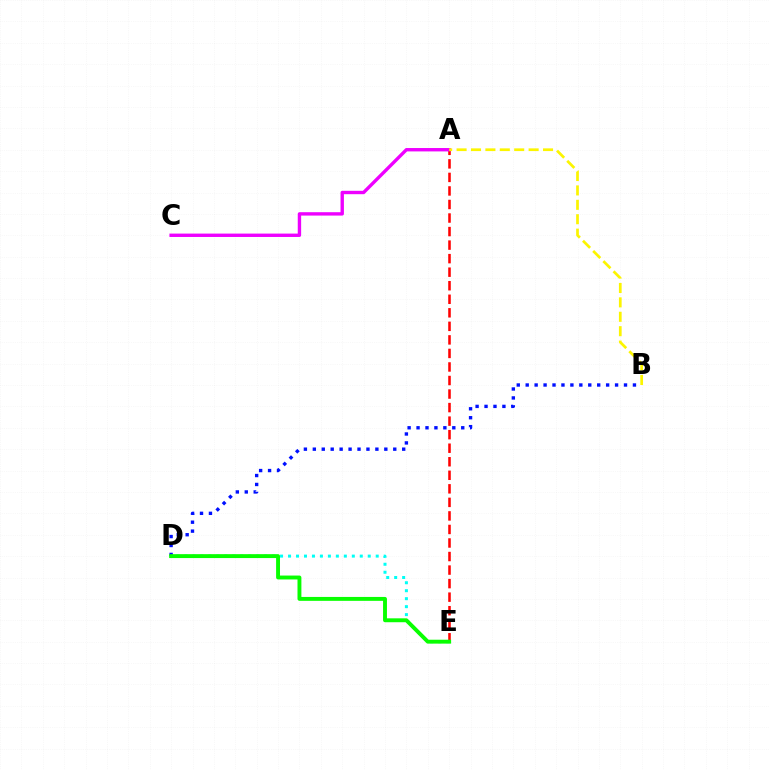{('B', 'D'): [{'color': '#0010ff', 'line_style': 'dotted', 'thickness': 2.43}], ('D', 'E'): [{'color': '#00fff6', 'line_style': 'dotted', 'thickness': 2.17}, {'color': '#08ff00', 'line_style': 'solid', 'thickness': 2.81}], ('A', 'E'): [{'color': '#ff0000', 'line_style': 'dashed', 'thickness': 1.84}], ('A', 'C'): [{'color': '#ee00ff', 'line_style': 'solid', 'thickness': 2.43}], ('A', 'B'): [{'color': '#fcf500', 'line_style': 'dashed', 'thickness': 1.96}]}